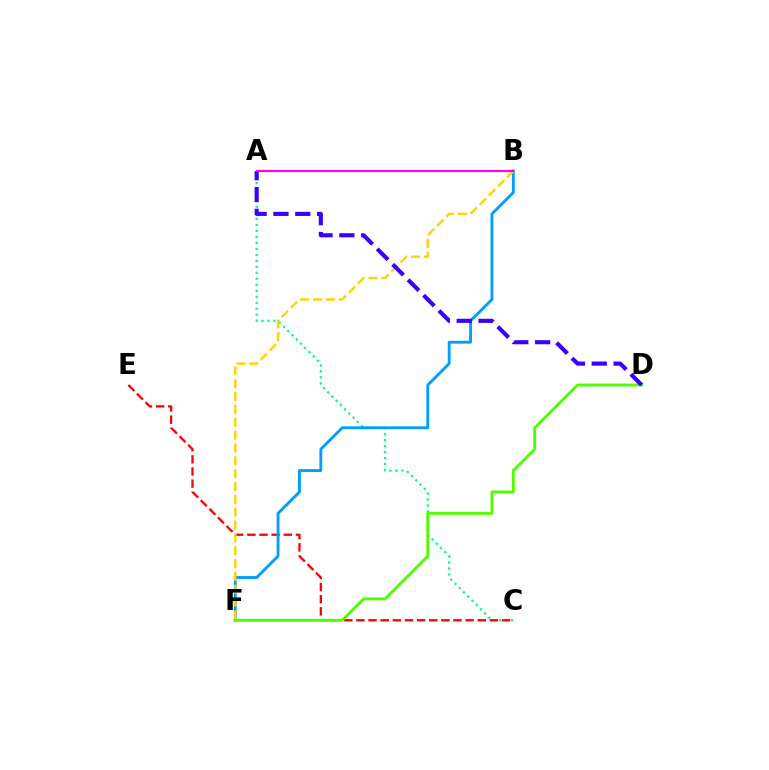{('A', 'C'): [{'color': '#00ff86', 'line_style': 'dotted', 'thickness': 1.63}], ('C', 'E'): [{'color': '#ff0000', 'line_style': 'dashed', 'thickness': 1.65}], ('B', 'F'): [{'color': '#009eff', 'line_style': 'solid', 'thickness': 2.05}, {'color': '#ffd500', 'line_style': 'dashed', 'thickness': 1.75}], ('D', 'F'): [{'color': '#4fff00', 'line_style': 'solid', 'thickness': 2.07}], ('A', 'D'): [{'color': '#3700ff', 'line_style': 'dashed', 'thickness': 2.96}], ('A', 'B'): [{'color': '#ff00ed', 'line_style': 'solid', 'thickness': 1.57}]}